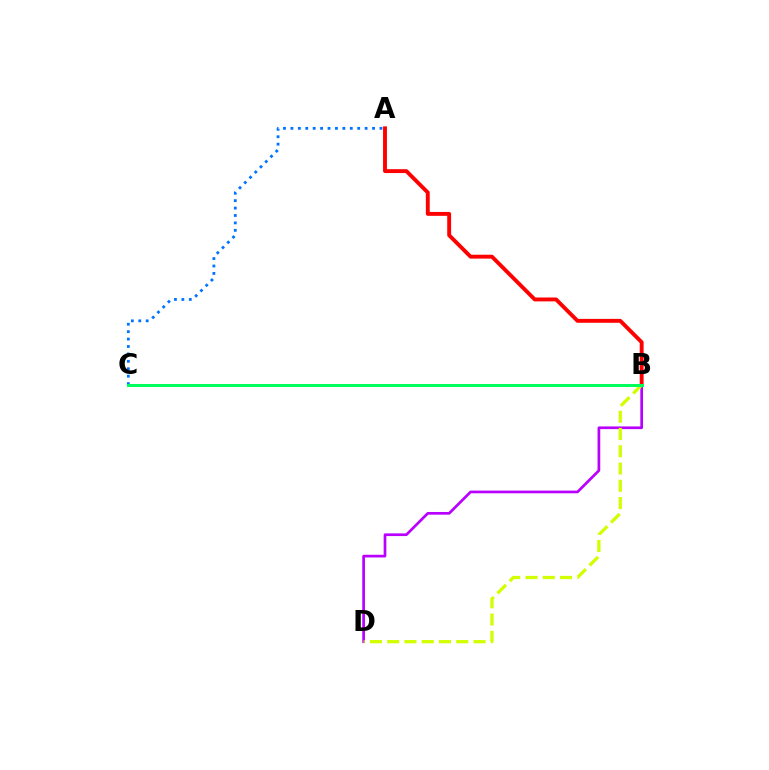{('A', 'C'): [{'color': '#0074ff', 'line_style': 'dotted', 'thickness': 2.02}], ('B', 'D'): [{'color': '#b900ff', 'line_style': 'solid', 'thickness': 1.95}, {'color': '#d1ff00', 'line_style': 'dashed', 'thickness': 2.35}], ('A', 'B'): [{'color': '#ff0000', 'line_style': 'solid', 'thickness': 2.8}], ('B', 'C'): [{'color': '#00ff5c', 'line_style': 'solid', 'thickness': 2.16}]}